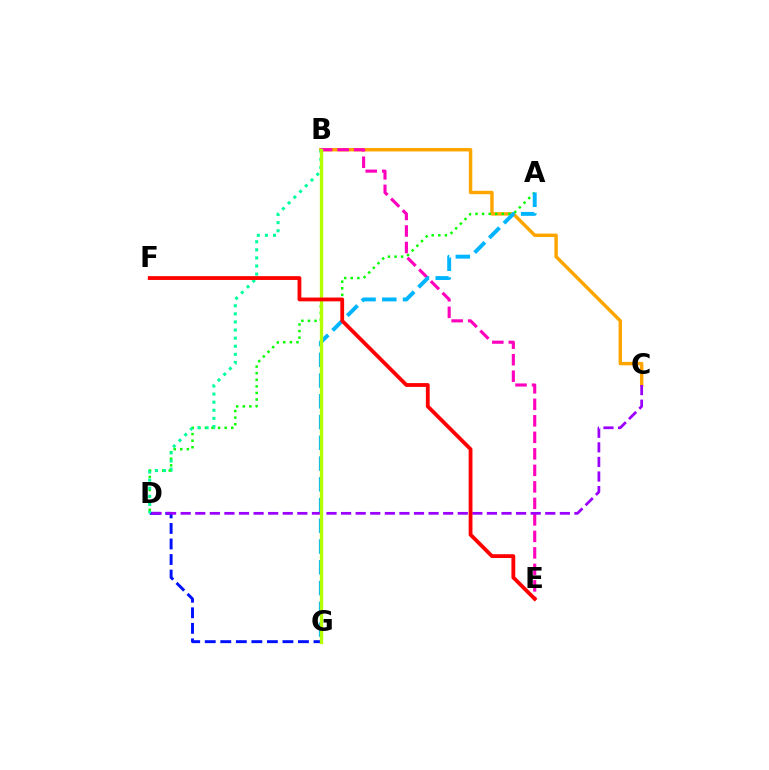{('D', 'G'): [{'color': '#0010ff', 'line_style': 'dashed', 'thickness': 2.11}], ('B', 'C'): [{'color': '#ffa500', 'line_style': 'solid', 'thickness': 2.47}], ('A', 'D'): [{'color': '#08ff00', 'line_style': 'dotted', 'thickness': 1.79}], ('B', 'D'): [{'color': '#00ff9d', 'line_style': 'dotted', 'thickness': 2.2}], ('B', 'E'): [{'color': '#ff00bd', 'line_style': 'dashed', 'thickness': 2.24}], ('A', 'G'): [{'color': '#00b5ff', 'line_style': 'dashed', 'thickness': 2.82}], ('C', 'D'): [{'color': '#9b00ff', 'line_style': 'dashed', 'thickness': 1.98}], ('B', 'G'): [{'color': '#b3ff00', 'line_style': 'solid', 'thickness': 2.37}], ('E', 'F'): [{'color': '#ff0000', 'line_style': 'solid', 'thickness': 2.74}]}